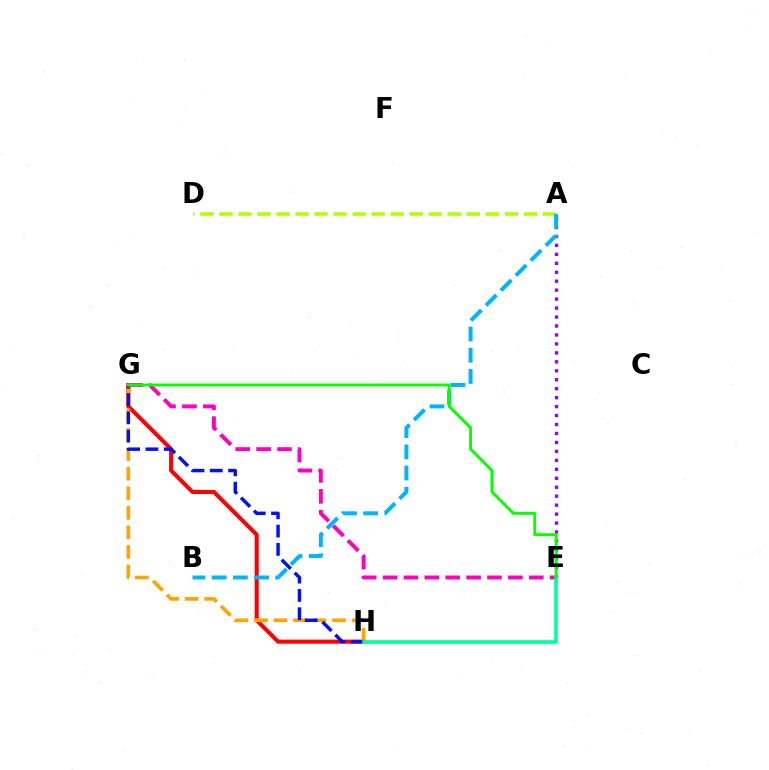{('G', 'H'): [{'color': '#ff0000', 'line_style': 'solid', 'thickness': 2.94}, {'color': '#ffa500', 'line_style': 'dashed', 'thickness': 2.65}, {'color': '#0010ff', 'line_style': 'dashed', 'thickness': 2.49}], ('A', 'D'): [{'color': '#b3ff00', 'line_style': 'dashed', 'thickness': 2.58}], ('A', 'E'): [{'color': '#9b00ff', 'line_style': 'dotted', 'thickness': 2.43}], ('A', 'B'): [{'color': '#00b5ff', 'line_style': 'dashed', 'thickness': 2.88}], ('E', 'G'): [{'color': '#ff00bd', 'line_style': 'dashed', 'thickness': 2.84}, {'color': '#08ff00', 'line_style': 'solid', 'thickness': 2.13}], ('E', 'H'): [{'color': '#00ff9d', 'line_style': 'solid', 'thickness': 2.61}]}